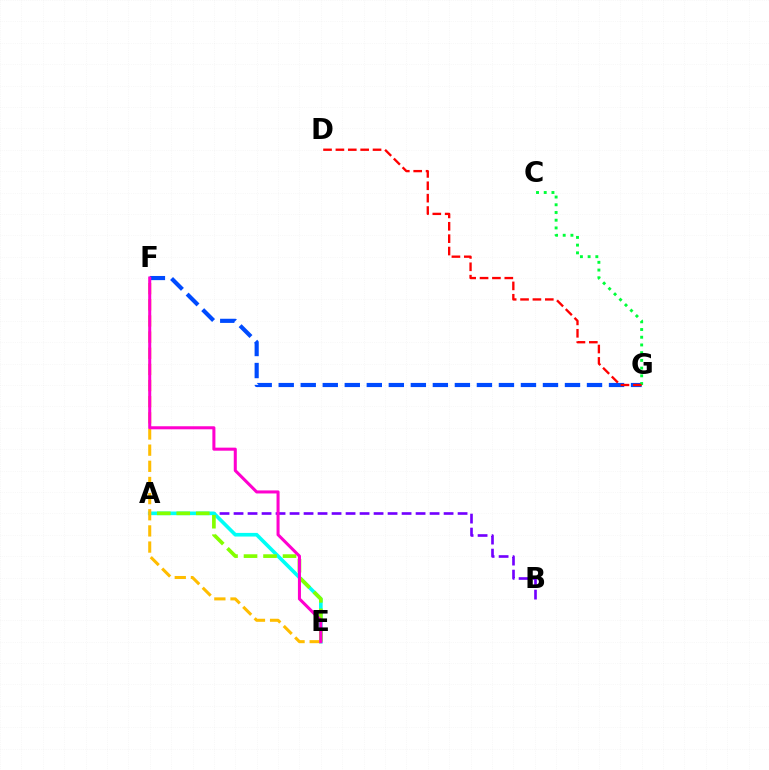{('A', 'B'): [{'color': '#7200ff', 'line_style': 'dashed', 'thickness': 1.9}], ('F', 'G'): [{'color': '#004bff', 'line_style': 'dashed', 'thickness': 2.99}], ('A', 'E'): [{'color': '#00fff6', 'line_style': 'solid', 'thickness': 2.62}, {'color': '#84ff00', 'line_style': 'dashed', 'thickness': 2.65}], ('C', 'G'): [{'color': '#00ff39', 'line_style': 'dotted', 'thickness': 2.1}], ('E', 'F'): [{'color': '#ffbd00', 'line_style': 'dashed', 'thickness': 2.19}, {'color': '#ff00cf', 'line_style': 'solid', 'thickness': 2.19}], ('D', 'G'): [{'color': '#ff0000', 'line_style': 'dashed', 'thickness': 1.68}]}